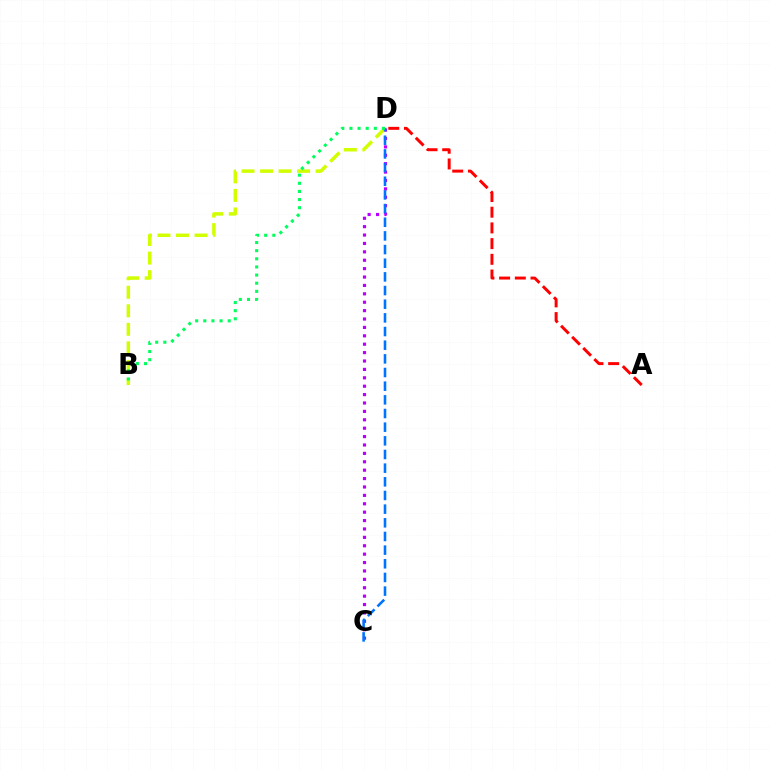{('C', 'D'): [{'color': '#b900ff', 'line_style': 'dotted', 'thickness': 2.28}, {'color': '#0074ff', 'line_style': 'dashed', 'thickness': 1.86}], ('A', 'D'): [{'color': '#ff0000', 'line_style': 'dashed', 'thickness': 2.13}], ('B', 'D'): [{'color': '#d1ff00', 'line_style': 'dashed', 'thickness': 2.52}, {'color': '#00ff5c', 'line_style': 'dotted', 'thickness': 2.21}]}